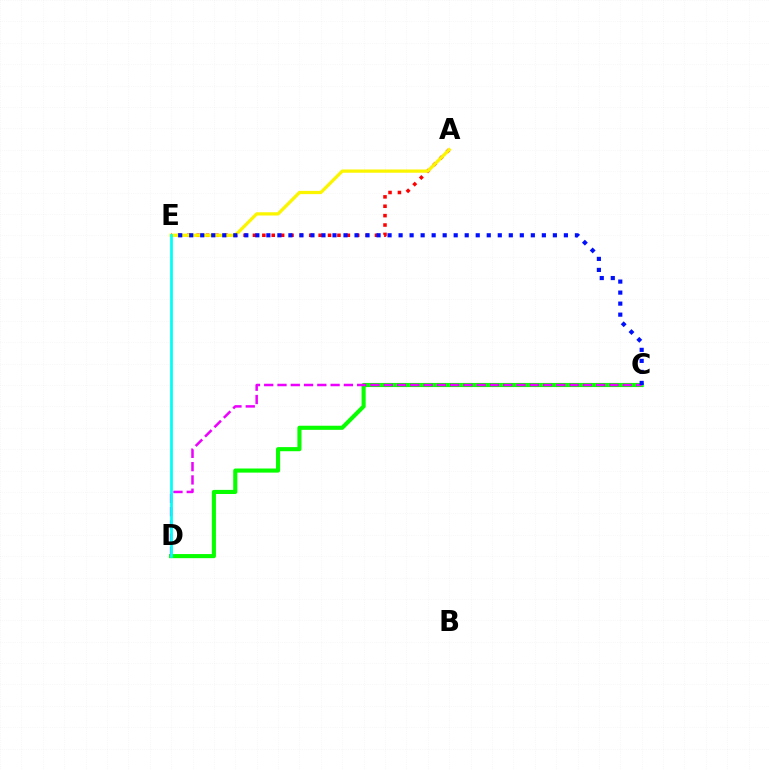{('C', 'D'): [{'color': '#08ff00', 'line_style': 'solid', 'thickness': 2.96}, {'color': '#ee00ff', 'line_style': 'dashed', 'thickness': 1.8}], ('A', 'E'): [{'color': '#ff0000', 'line_style': 'dotted', 'thickness': 2.55}, {'color': '#fcf500', 'line_style': 'solid', 'thickness': 2.34}], ('C', 'E'): [{'color': '#0010ff', 'line_style': 'dotted', 'thickness': 2.99}], ('D', 'E'): [{'color': '#00fff6', 'line_style': 'solid', 'thickness': 1.97}]}